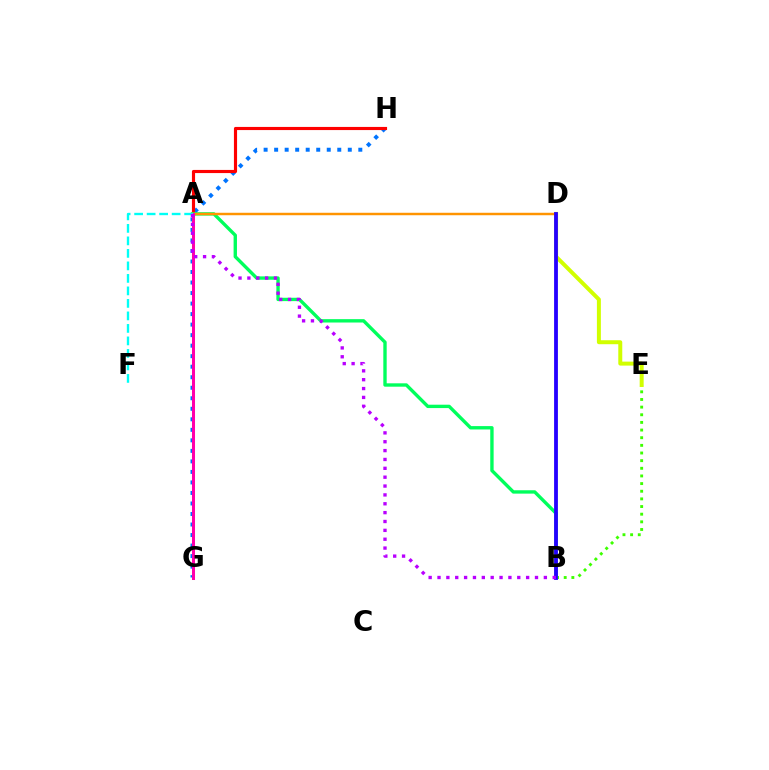{('B', 'E'): [{'color': '#3dff00', 'line_style': 'dotted', 'thickness': 2.08}], ('D', 'E'): [{'color': '#d1ff00', 'line_style': 'solid', 'thickness': 2.86}], ('G', 'H'): [{'color': '#0074ff', 'line_style': 'dotted', 'thickness': 2.86}], ('A', 'H'): [{'color': '#ff0000', 'line_style': 'solid', 'thickness': 2.26}], ('A', 'B'): [{'color': '#00ff5c', 'line_style': 'solid', 'thickness': 2.43}, {'color': '#b900ff', 'line_style': 'dotted', 'thickness': 2.41}], ('A', 'D'): [{'color': '#ff9400', 'line_style': 'solid', 'thickness': 1.77}], ('A', 'G'): [{'color': '#ff00ac', 'line_style': 'solid', 'thickness': 2.17}], ('B', 'D'): [{'color': '#2500ff', 'line_style': 'solid', 'thickness': 2.74}], ('A', 'F'): [{'color': '#00fff6', 'line_style': 'dashed', 'thickness': 1.7}]}